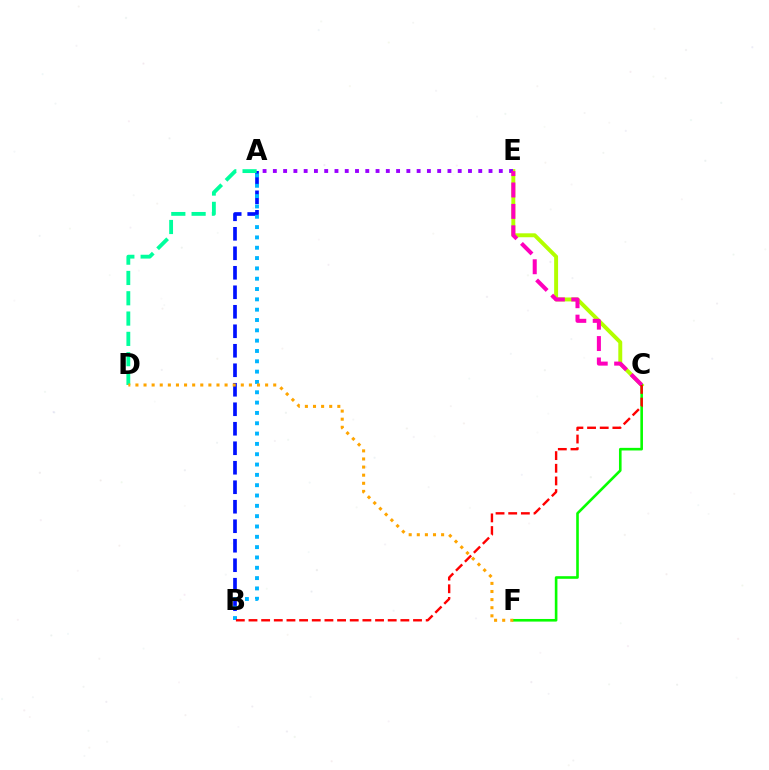{('A', 'B'): [{'color': '#0010ff', 'line_style': 'dashed', 'thickness': 2.65}, {'color': '#00b5ff', 'line_style': 'dotted', 'thickness': 2.81}], ('C', 'E'): [{'color': '#b3ff00', 'line_style': 'solid', 'thickness': 2.83}, {'color': '#ff00bd', 'line_style': 'dashed', 'thickness': 2.91}], ('C', 'F'): [{'color': '#08ff00', 'line_style': 'solid', 'thickness': 1.88}], ('A', 'E'): [{'color': '#9b00ff', 'line_style': 'dotted', 'thickness': 2.79}], ('A', 'D'): [{'color': '#00ff9d', 'line_style': 'dashed', 'thickness': 2.76}], ('D', 'F'): [{'color': '#ffa500', 'line_style': 'dotted', 'thickness': 2.2}], ('B', 'C'): [{'color': '#ff0000', 'line_style': 'dashed', 'thickness': 1.72}]}